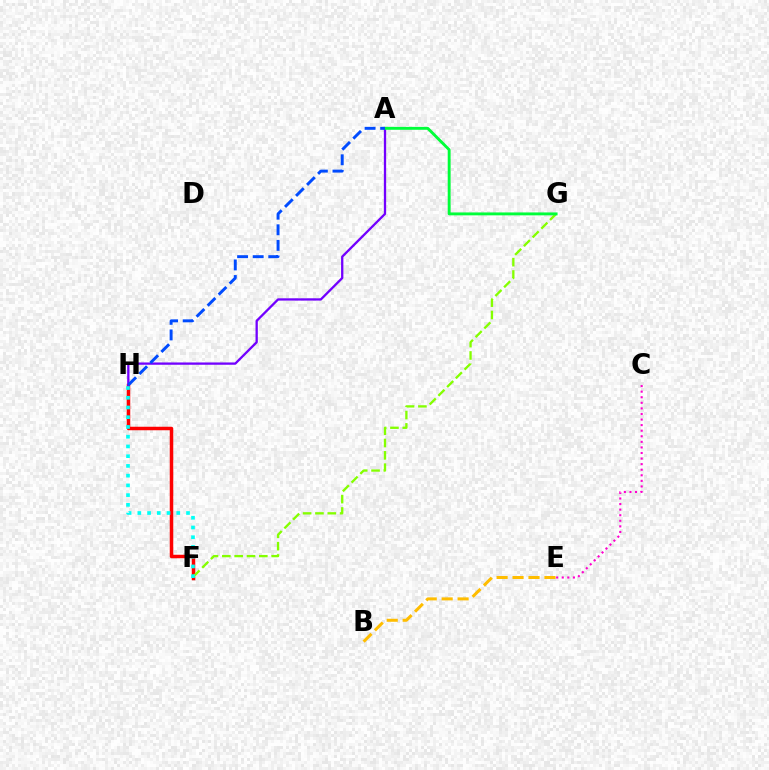{('B', 'E'): [{'color': '#ffbd00', 'line_style': 'dashed', 'thickness': 2.17}], ('F', 'H'): [{'color': '#ff0000', 'line_style': 'solid', 'thickness': 2.52}, {'color': '#00fff6', 'line_style': 'dotted', 'thickness': 2.65}], ('A', 'H'): [{'color': '#7200ff', 'line_style': 'solid', 'thickness': 1.65}, {'color': '#004bff', 'line_style': 'dashed', 'thickness': 2.12}], ('F', 'G'): [{'color': '#84ff00', 'line_style': 'dashed', 'thickness': 1.68}], ('A', 'G'): [{'color': '#00ff39', 'line_style': 'solid', 'thickness': 2.09}], ('C', 'E'): [{'color': '#ff00cf', 'line_style': 'dotted', 'thickness': 1.51}]}